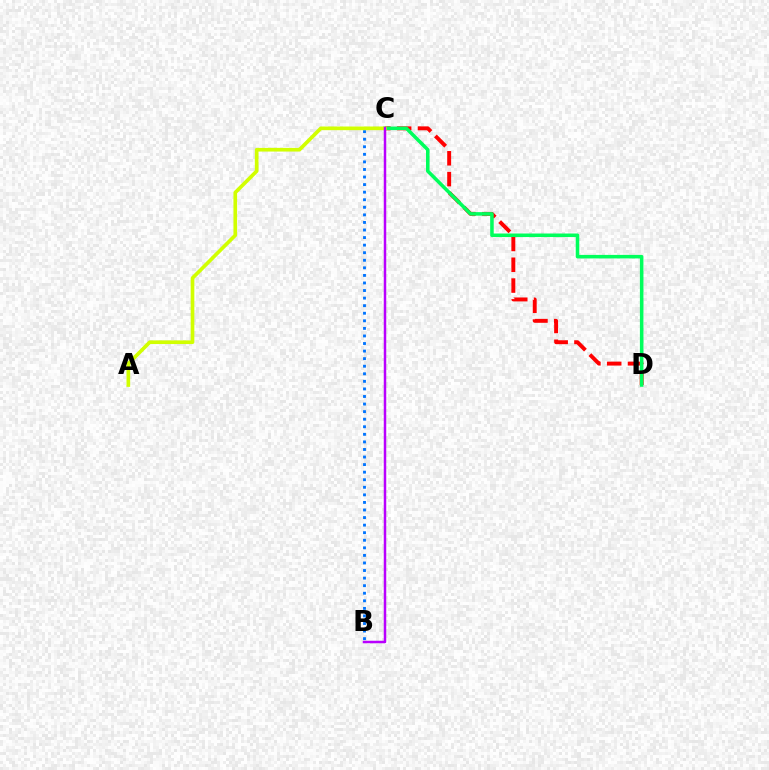{('B', 'C'): [{'color': '#0074ff', 'line_style': 'dotted', 'thickness': 2.06}, {'color': '#b900ff', 'line_style': 'solid', 'thickness': 1.79}], ('C', 'D'): [{'color': '#ff0000', 'line_style': 'dashed', 'thickness': 2.83}, {'color': '#00ff5c', 'line_style': 'solid', 'thickness': 2.55}], ('A', 'C'): [{'color': '#d1ff00', 'line_style': 'solid', 'thickness': 2.64}]}